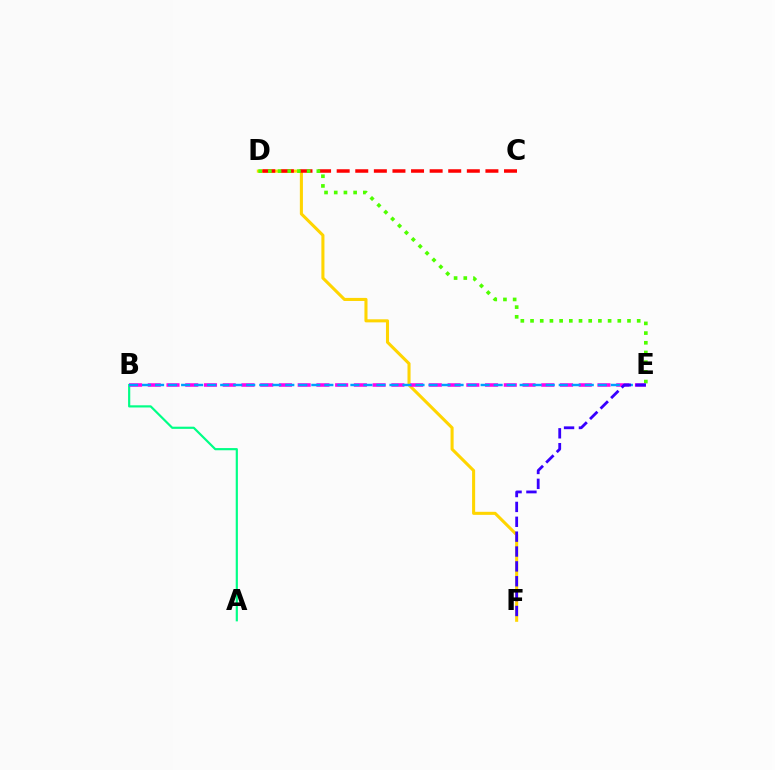{('A', 'B'): [{'color': '#00ff86', 'line_style': 'solid', 'thickness': 1.57}], ('D', 'F'): [{'color': '#ffd500', 'line_style': 'solid', 'thickness': 2.21}], ('C', 'D'): [{'color': '#ff0000', 'line_style': 'dashed', 'thickness': 2.53}], ('D', 'E'): [{'color': '#4fff00', 'line_style': 'dotted', 'thickness': 2.63}], ('B', 'E'): [{'color': '#ff00ed', 'line_style': 'dashed', 'thickness': 2.55}, {'color': '#009eff', 'line_style': 'dashed', 'thickness': 1.77}], ('E', 'F'): [{'color': '#3700ff', 'line_style': 'dashed', 'thickness': 2.02}]}